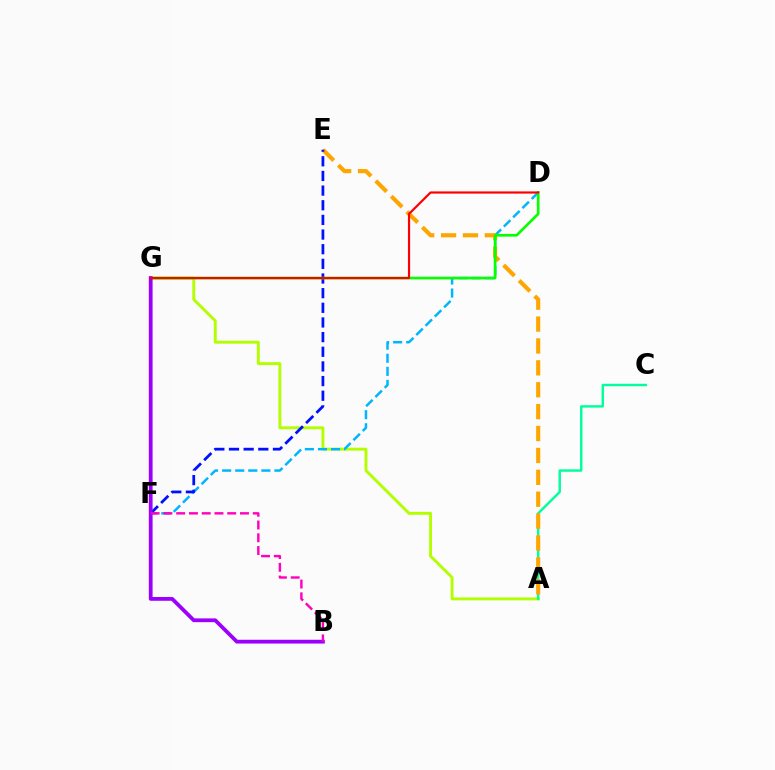{('A', 'G'): [{'color': '#b3ff00', 'line_style': 'solid', 'thickness': 2.1}], ('A', 'C'): [{'color': '#00ff9d', 'line_style': 'solid', 'thickness': 1.75}], ('D', 'F'): [{'color': '#00b5ff', 'line_style': 'dashed', 'thickness': 1.78}], ('A', 'E'): [{'color': '#ffa500', 'line_style': 'dashed', 'thickness': 2.97}], ('E', 'F'): [{'color': '#0010ff', 'line_style': 'dashed', 'thickness': 1.99}], ('D', 'G'): [{'color': '#08ff00', 'line_style': 'solid', 'thickness': 1.93}, {'color': '#ff0000', 'line_style': 'solid', 'thickness': 1.57}], ('B', 'G'): [{'color': '#9b00ff', 'line_style': 'solid', 'thickness': 2.72}], ('B', 'F'): [{'color': '#ff00bd', 'line_style': 'dashed', 'thickness': 1.73}]}